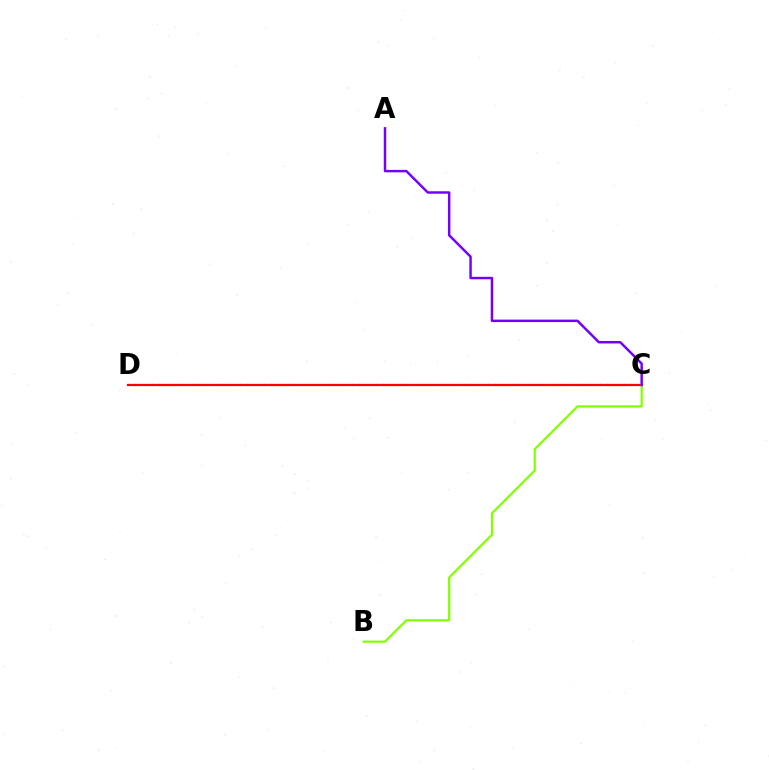{('C', 'D'): [{'color': '#00fff6', 'line_style': 'dotted', 'thickness': 1.6}, {'color': '#ff0000', 'line_style': 'solid', 'thickness': 1.61}], ('B', 'C'): [{'color': '#84ff00', 'line_style': 'solid', 'thickness': 1.6}], ('A', 'C'): [{'color': '#7200ff', 'line_style': 'solid', 'thickness': 1.77}]}